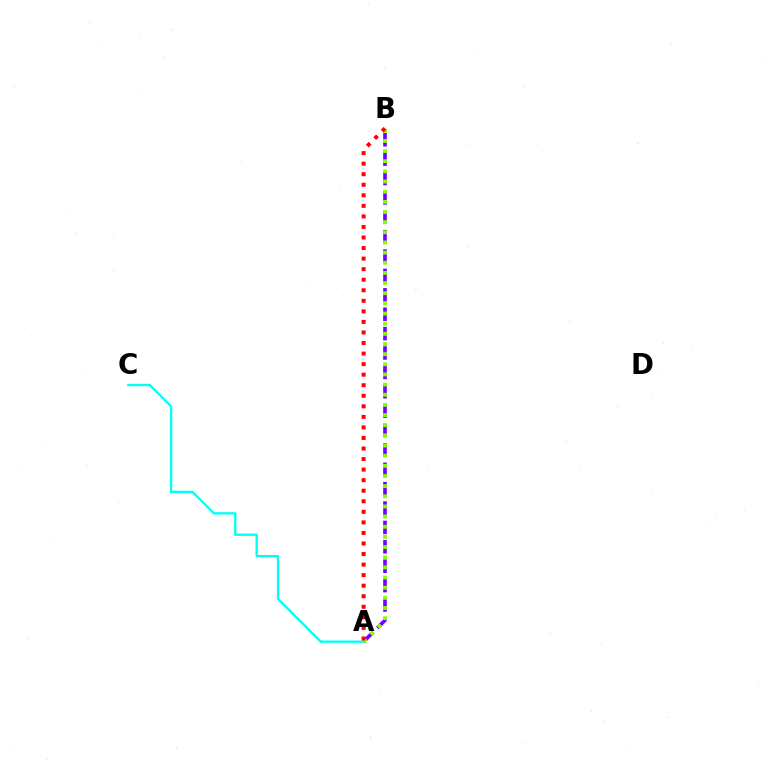{('A', 'B'): [{'color': '#7200ff', 'line_style': 'dashed', 'thickness': 2.63}, {'color': '#84ff00', 'line_style': 'dotted', 'thickness': 2.76}, {'color': '#ff0000', 'line_style': 'dotted', 'thickness': 2.87}], ('A', 'C'): [{'color': '#00fff6', 'line_style': 'solid', 'thickness': 1.68}]}